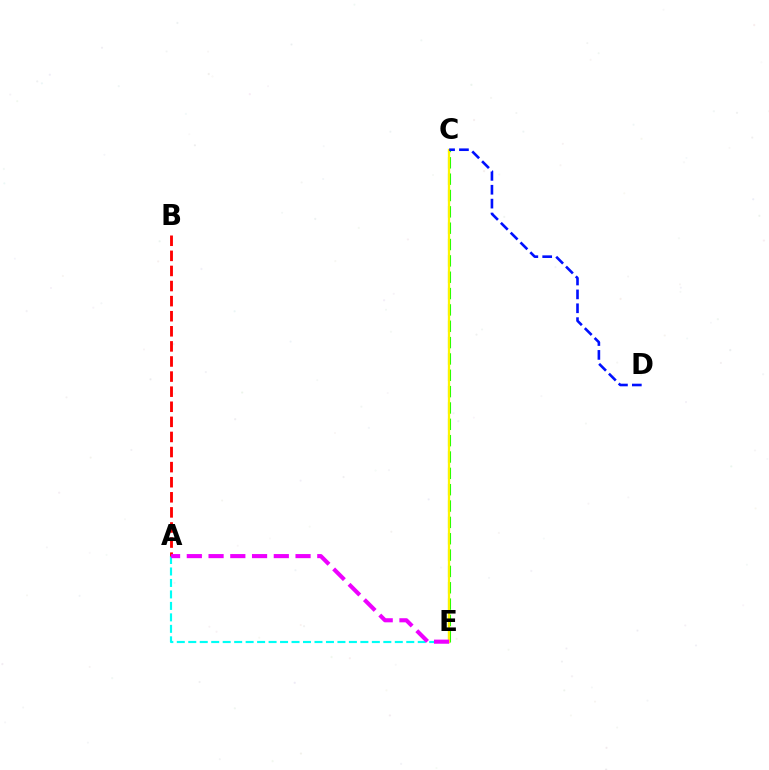{('C', 'E'): [{'color': '#08ff00', 'line_style': 'dashed', 'thickness': 2.22}, {'color': '#fcf500', 'line_style': 'solid', 'thickness': 1.65}], ('A', 'E'): [{'color': '#00fff6', 'line_style': 'dashed', 'thickness': 1.56}, {'color': '#ee00ff', 'line_style': 'dashed', 'thickness': 2.95}], ('A', 'B'): [{'color': '#ff0000', 'line_style': 'dashed', 'thickness': 2.05}], ('C', 'D'): [{'color': '#0010ff', 'line_style': 'dashed', 'thickness': 1.88}]}